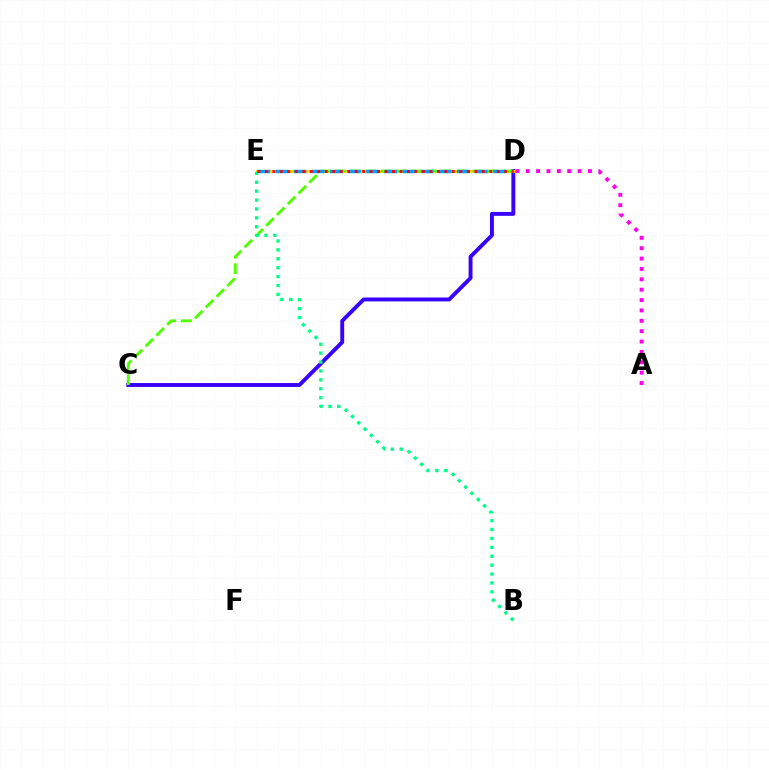{('C', 'D'): [{'color': '#3700ff', 'line_style': 'solid', 'thickness': 2.81}, {'color': '#4fff00', 'line_style': 'dashed', 'thickness': 2.07}], ('A', 'D'): [{'color': '#ff00ed', 'line_style': 'dotted', 'thickness': 2.82}], ('D', 'E'): [{'color': '#ffd500', 'line_style': 'solid', 'thickness': 2.24}, {'color': '#009eff', 'line_style': 'dashed', 'thickness': 2.46}, {'color': '#ff0000', 'line_style': 'dotted', 'thickness': 2.03}], ('B', 'E'): [{'color': '#00ff86', 'line_style': 'dotted', 'thickness': 2.42}]}